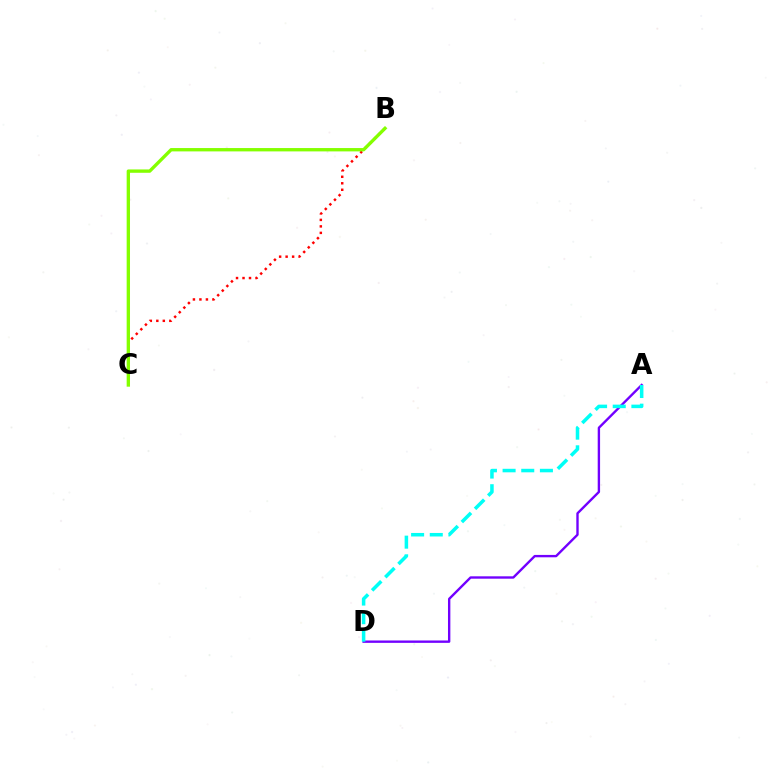{('B', 'C'): [{'color': '#ff0000', 'line_style': 'dotted', 'thickness': 1.76}, {'color': '#84ff00', 'line_style': 'solid', 'thickness': 2.41}], ('A', 'D'): [{'color': '#7200ff', 'line_style': 'solid', 'thickness': 1.71}, {'color': '#00fff6', 'line_style': 'dashed', 'thickness': 2.53}]}